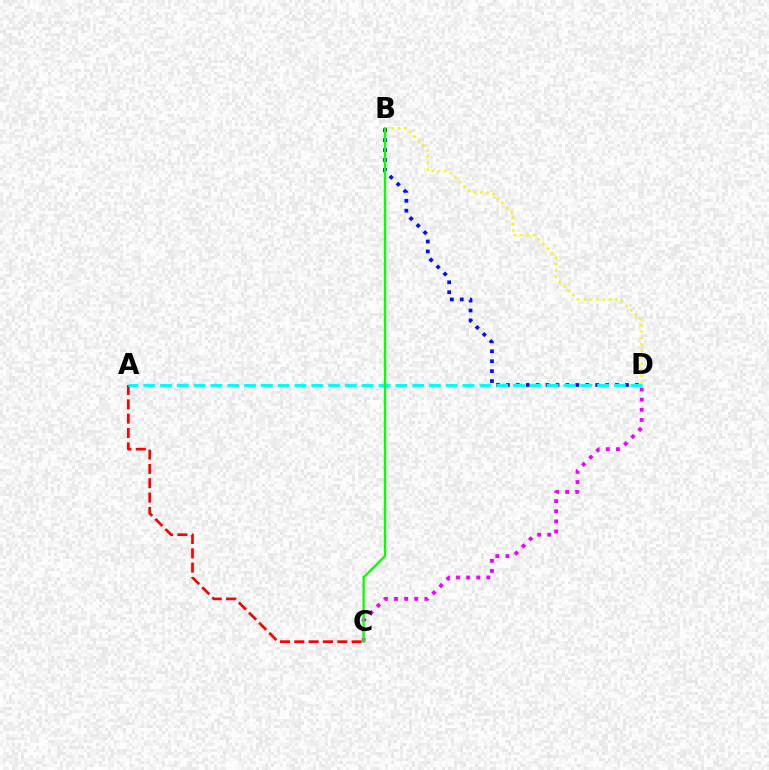{('B', 'D'): [{'color': '#fcf500', 'line_style': 'dotted', 'thickness': 1.74}, {'color': '#0010ff', 'line_style': 'dotted', 'thickness': 2.7}], ('A', 'C'): [{'color': '#ff0000', 'line_style': 'dashed', 'thickness': 1.95}], ('A', 'D'): [{'color': '#00fff6', 'line_style': 'dashed', 'thickness': 2.28}], ('C', 'D'): [{'color': '#ee00ff', 'line_style': 'dotted', 'thickness': 2.75}], ('B', 'C'): [{'color': '#08ff00', 'line_style': 'solid', 'thickness': 1.65}]}